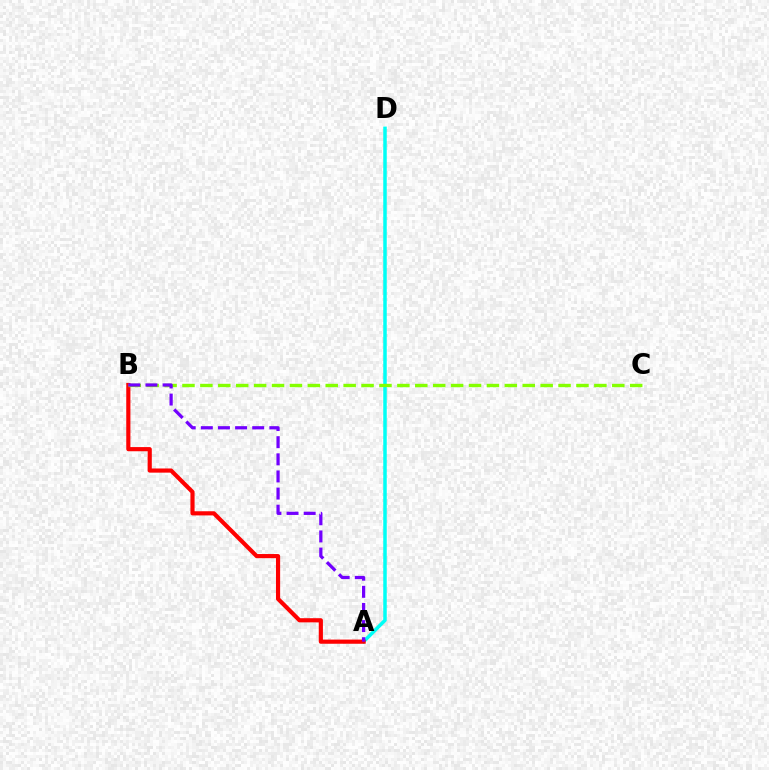{('A', 'D'): [{'color': '#00fff6', 'line_style': 'solid', 'thickness': 2.52}], ('A', 'B'): [{'color': '#ff0000', 'line_style': 'solid', 'thickness': 2.99}, {'color': '#7200ff', 'line_style': 'dashed', 'thickness': 2.33}], ('B', 'C'): [{'color': '#84ff00', 'line_style': 'dashed', 'thickness': 2.43}]}